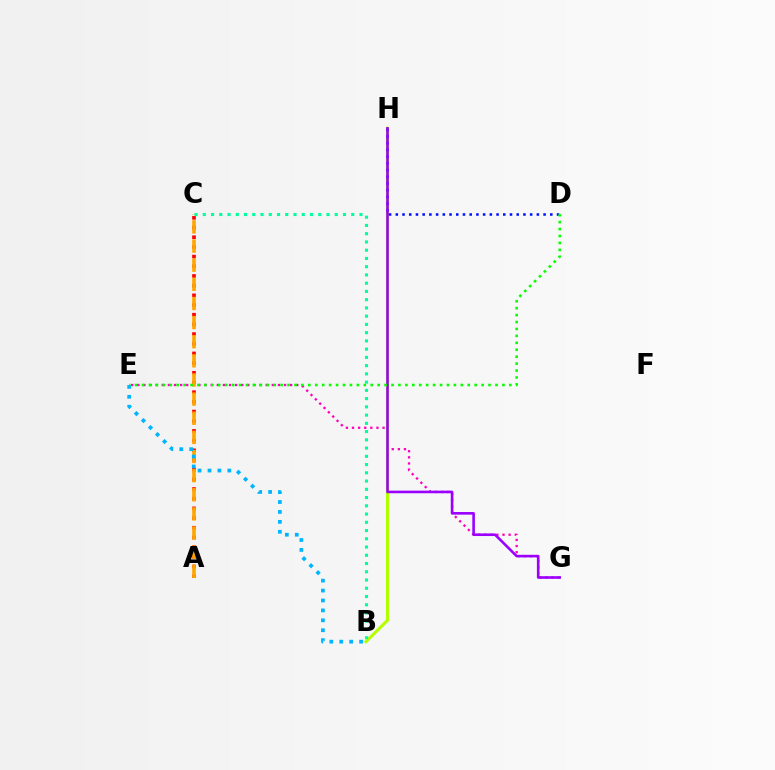{('A', 'C'): [{'color': '#ff0000', 'line_style': 'dotted', 'thickness': 2.63}, {'color': '#ffa500', 'line_style': 'dashed', 'thickness': 2.6}], ('E', 'G'): [{'color': '#ff00bd', 'line_style': 'dotted', 'thickness': 1.66}], ('B', 'H'): [{'color': '#b3ff00', 'line_style': 'solid', 'thickness': 2.2}], ('B', 'E'): [{'color': '#00b5ff', 'line_style': 'dotted', 'thickness': 2.69}], ('D', 'H'): [{'color': '#0010ff', 'line_style': 'dotted', 'thickness': 1.82}], ('G', 'H'): [{'color': '#9b00ff', 'line_style': 'solid', 'thickness': 1.88}], ('B', 'C'): [{'color': '#00ff9d', 'line_style': 'dotted', 'thickness': 2.24}], ('D', 'E'): [{'color': '#08ff00', 'line_style': 'dotted', 'thickness': 1.88}]}